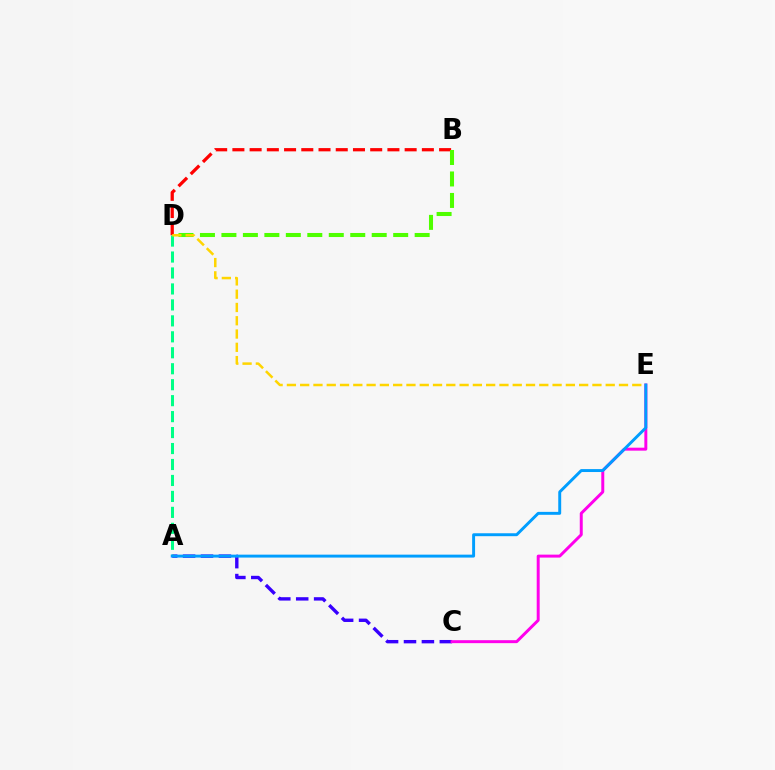{('A', 'C'): [{'color': '#3700ff', 'line_style': 'dashed', 'thickness': 2.43}], ('C', 'E'): [{'color': '#ff00ed', 'line_style': 'solid', 'thickness': 2.14}], ('B', 'D'): [{'color': '#ff0000', 'line_style': 'dashed', 'thickness': 2.34}, {'color': '#4fff00', 'line_style': 'dashed', 'thickness': 2.92}], ('A', 'D'): [{'color': '#00ff86', 'line_style': 'dashed', 'thickness': 2.17}], ('D', 'E'): [{'color': '#ffd500', 'line_style': 'dashed', 'thickness': 1.8}], ('A', 'E'): [{'color': '#009eff', 'line_style': 'solid', 'thickness': 2.11}]}